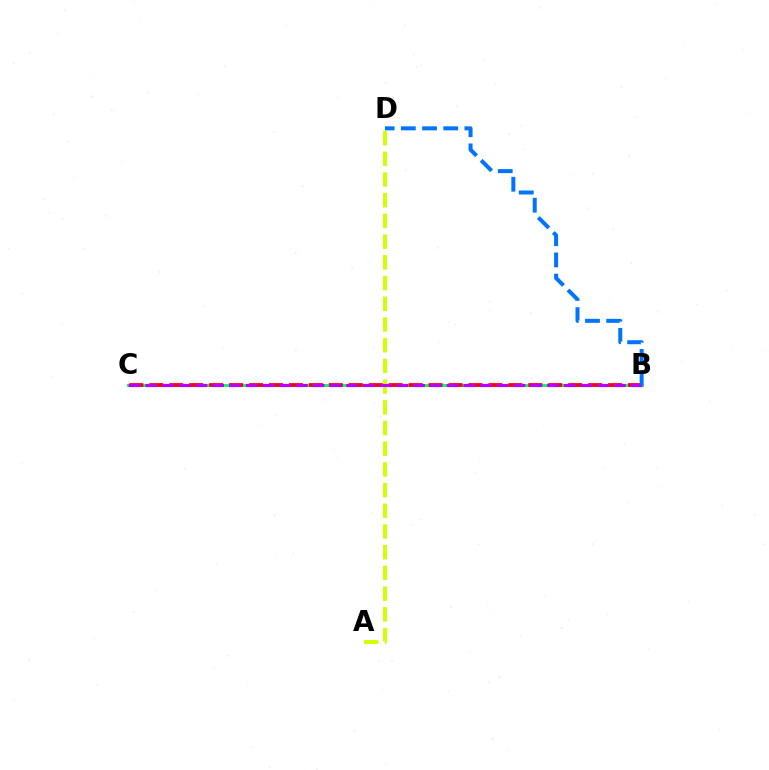{('A', 'D'): [{'color': '#d1ff00', 'line_style': 'dashed', 'thickness': 2.81}], ('B', 'C'): [{'color': '#00ff5c', 'line_style': 'solid', 'thickness': 2.08}, {'color': '#ff0000', 'line_style': 'dashed', 'thickness': 2.71}, {'color': '#b900ff', 'line_style': 'dashed', 'thickness': 2.27}], ('B', 'D'): [{'color': '#0074ff', 'line_style': 'dashed', 'thickness': 2.88}]}